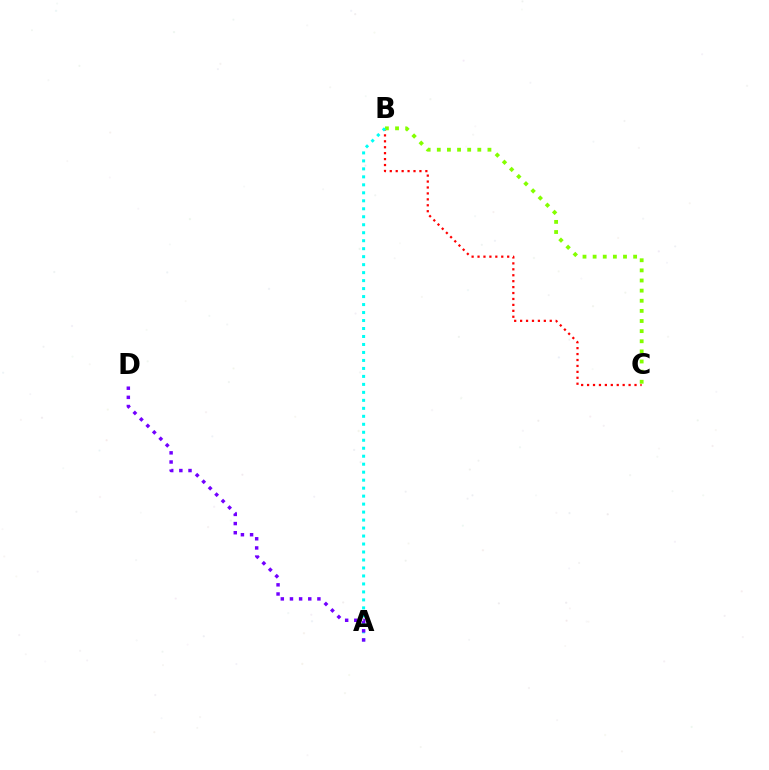{('B', 'C'): [{'color': '#ff0000', 'line_style': 'dotted', 'thickness': 1.61}, {'color': '#84ff00', 'line_style': 'dotted', 'thickness': 2.75}], ('A', 'B'): [{'color': '#00fff6', 'line_style': 'dotted', 'thickness': 2.17}], ('A', 'D'): [{'color': '#7200ff', 'line_style': 'dotted', 'thickness': 2.49}]}